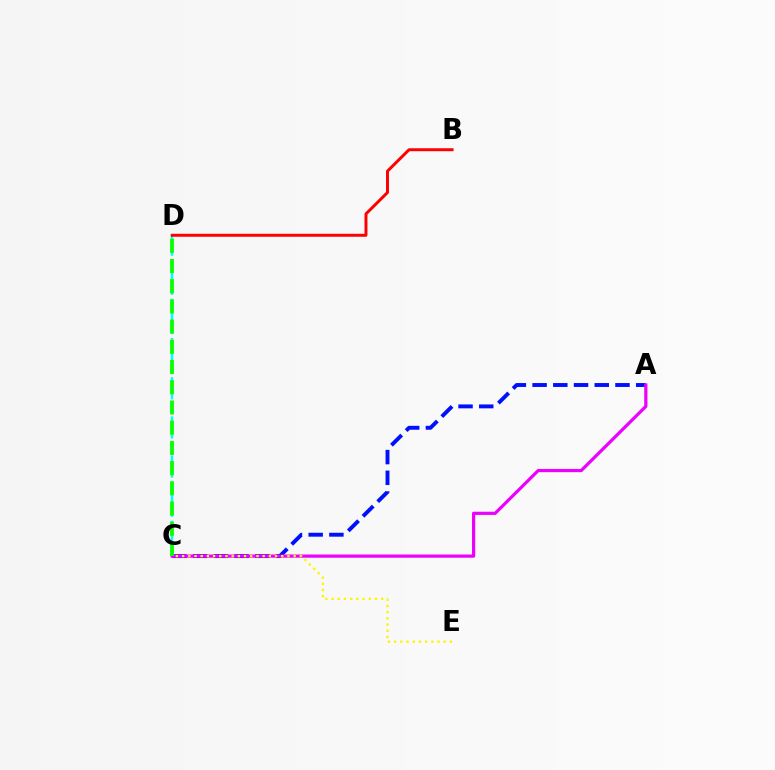{('A', 'C'): [{'color': '#0010ff', 'line_style': 'dashed', 'thickness': 2.81}, {'color': '#ee00ff', 'line_style': 'solid', 'thickness': 2.31}], ('C', 'D'): [{'color': '#00fff6', 'line_style': 'dashed', 'thickness': 1.77}, {'color': '#08ff00', 'line_style': 'dashed', 'thickness': 2.75}], ('C', 'E'): [{'color': '#fcf500', 'line_style': 'dotted', 'thickness': 1.68}], ('B', 'D'): [{'color': '#ff0000', 'line_style': 'solid', 'thickness': 2.14}]}